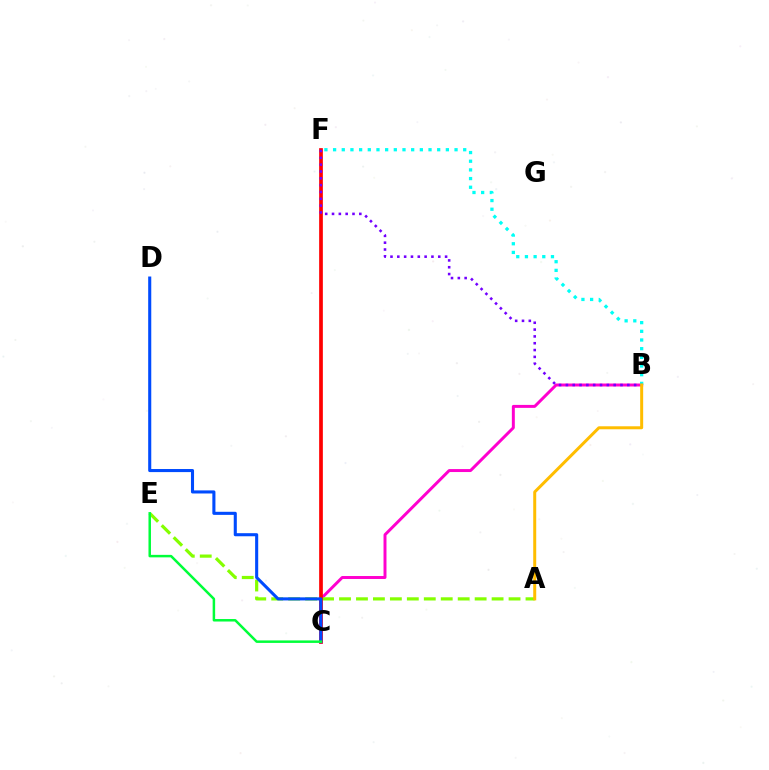{('B', 'C'): [{'color': '#ff00cf', 'line_style': 'solid', 'thickness': 2.13}], ('A', 'E'): [{'color': '#84ff00', 'line_style': 'dashed', 'thickness': 2.3}], ('C', 'F'): [{'color': '#ff0000', 'line_style': 'solid', 'thickness': 2.67}], ('C', 'D'): [{'color': '#004bff', 'line_style': 'solid', 'thickness': 2.22}], ('C', 'E'): [{'color': '#00ff39', 'line_style': 'solid', 'thickness': 1.79}], ('B', 'F'): [{'color': '#00fff6', 'line_style': 'dotted', 'thickness': 2.36}, {'color': '#7200ff', 'line_style': 'dotted', 'thickness': 1.85}], ('A', 'B'): [{'color': '#ffbd00', 'line_style': 'solid', 'thickness': 2.16}]}